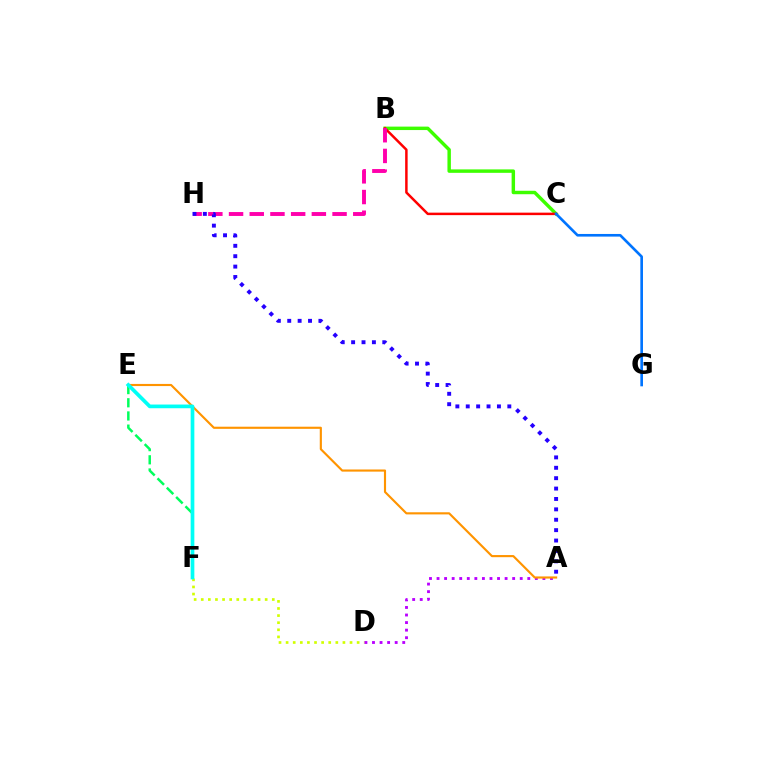{('E', 'F'): [{'color': '#00ff5c', 'line_style': 'dashed', 'thickness': 1.79}, {'color': '#00fff6', 'line_style': 'solid', 'thickness': 2.66}], ('B', 'C'): [{'color': '#3dff00', 'line_style': 'solid', 'thickness': 2.48}, {'color': '#ff0000', 'line_style': 'solid', 'thickness': 1.79}], ('D', 'F'): [{'color': '#d1ff00', 'line_style': 'dotted', 'thickness': 1.93}], ('A', 'D'): [{'color': '#b900ff', 'line_style': 'dotted', 'thickness': 2.05}], ('A', 'E'): [{'color': '#ff9400', 'line_style': 'solid', 'thickness': 1.54}], ('B', 'H'): [{'color': '#ff00ac', 'line_style': 'dashed', 'thickness': 2.81}], ('C', 'G'): [{'color': '#0074ff', 'line_style': 'solid', 'thickness': 1.9}], ('A', 'H'): [{'color': '#2500ff', 'line_style': 'dotted', 'thickness': 2.82}]}